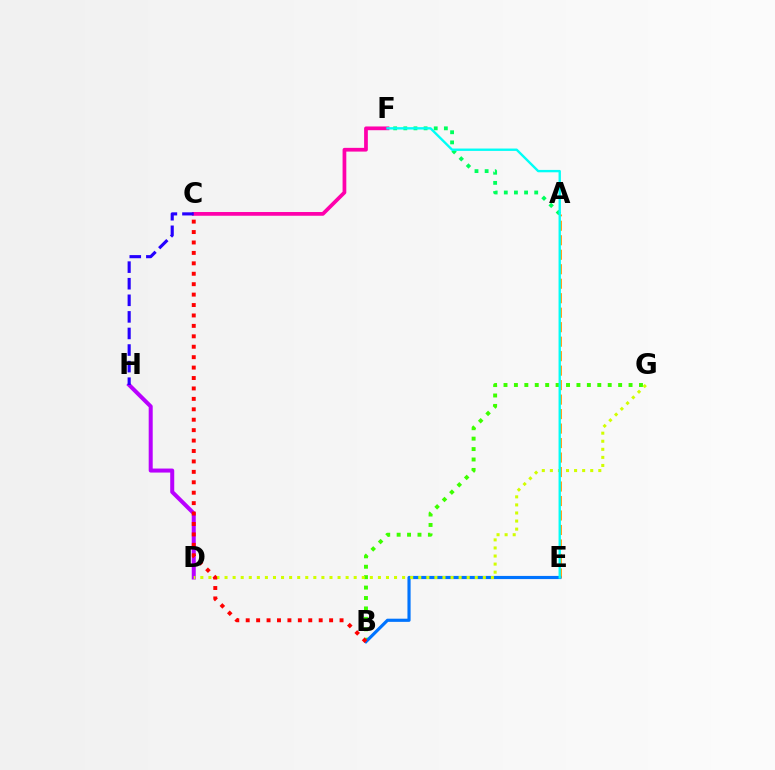{('B', 'G'): [{'color': '#3dff00', 'line_style': 'dotted', 'thickness': 2.83}], ('D', 'H'): [{'color': '#b900ff', 'line_style': 'solid', 'thickness': 2.89}], ('C', 'F'): [{'color': '#ff00ac', 'line_style': 'solid', 'thickness': 2.69}], ('A', 'E'): [{'color': '#ff9400', 'line_style': 'dashed', 'thickness': 1.97}], ('B', 'E'): [{'color': '#0074ff', 'line_style': 'solid', 'thickness': 2.27}], ('C', 'H'): [{'color': '#2500ff', 'line_style': 'dashed', 'thickness': 2.25}], ('D', 'G'): [{'color': '#d1ff00', 'line_style': 'dotted', 'thickness': 2.19}], ('A', 'F'): [{'color': '#00ff5c', 'line_style': 'dotted', 'thickness': 2.75}], ('E', 'F'): [{'color': '#00fff6', 'line_style': 'solid', 'thickness': 1.7}], ('B', 'C'): [{'color': '#ff0000', 'line_style': 'dotted', 'thickness': 2.83}]}